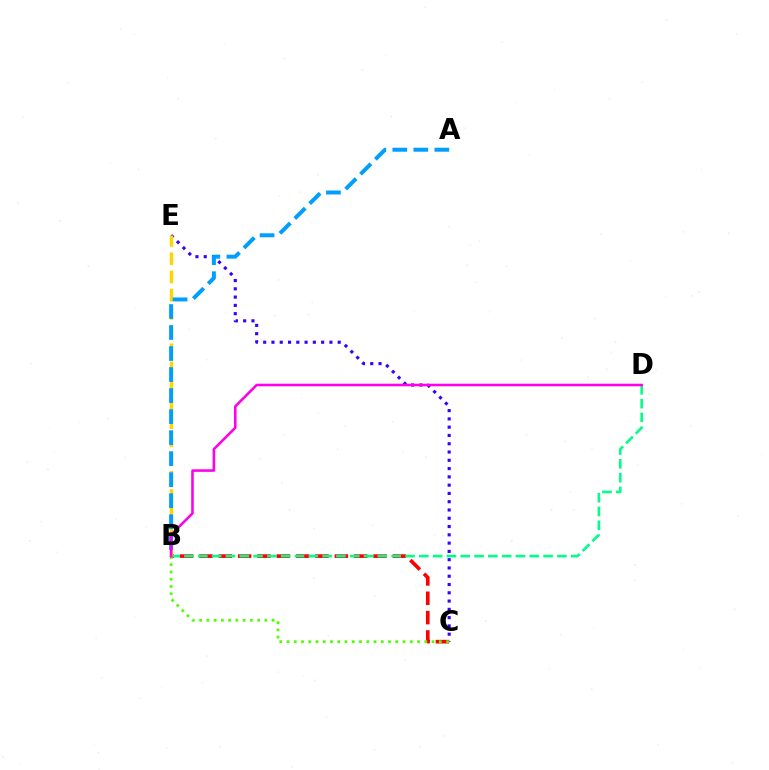{('C', 'E'): [{'color': '#3700ff', 'line_style': 'dotted', 'thickness': 2.25}], ('B', 'C'): [{'color': '#ff0000', 'line_style': 'dashed', 'thickness': 2.63}, {'color': '#4fff00', 'line_style': 'dotted', 'thickness': 1.97}], ('B', 'D'): [{'color': '#00ff86', 'line_style': 'dashed', 'thickness': 1.88}, {'color': '#ff00ed', 'line_style': 'solid', 'thickness': 1.85}], ('B', 'E'): [{'color': '#ffd500', 'line_style': 'dashed', 'thickness': 2.47}], ('A', 'B'): [{'color': '#009eff', 'line_style': 'dashed', 'thickness': 2.86}]}